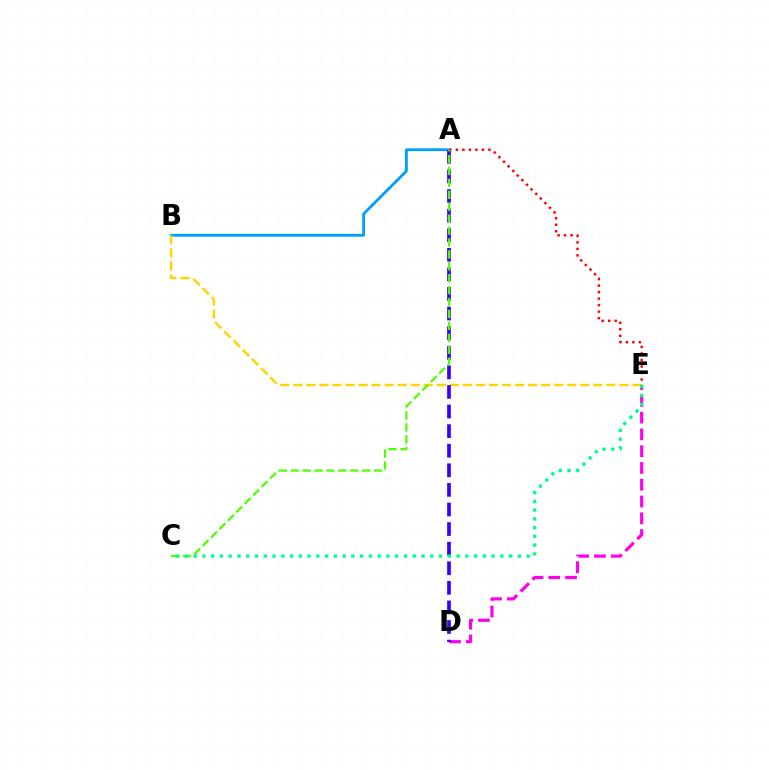{('D', 'E'): [{'color': '#ff00ed', 'line_style': 'dashed', 'thickness': 2.28}], ('A', 'B'): [{'color': '#009eff', 'line_style': 'solid', 'thickness': 2.02}], ('B', 'E'): [{'color': '#ffd500', 'line_style': 'dashed', 'thickness': 1.77}], ('A', 'D'): [{'color': '#3700ff', 'line_style': 'dashed', 'thickness': 2.66}], ('A', 'E'): [{'color': '#ff0000', 'line_style': 'dotted', 'thickness': 1.77}], ('A', 'C'): [{'color': '#4fff00', 'line_style': 'dashed', 'thickness': 1.62}], ('C', 'E'): [{'color': '#00ff86', 'line_style': 'dotted', 'thickness': 2.38}]}